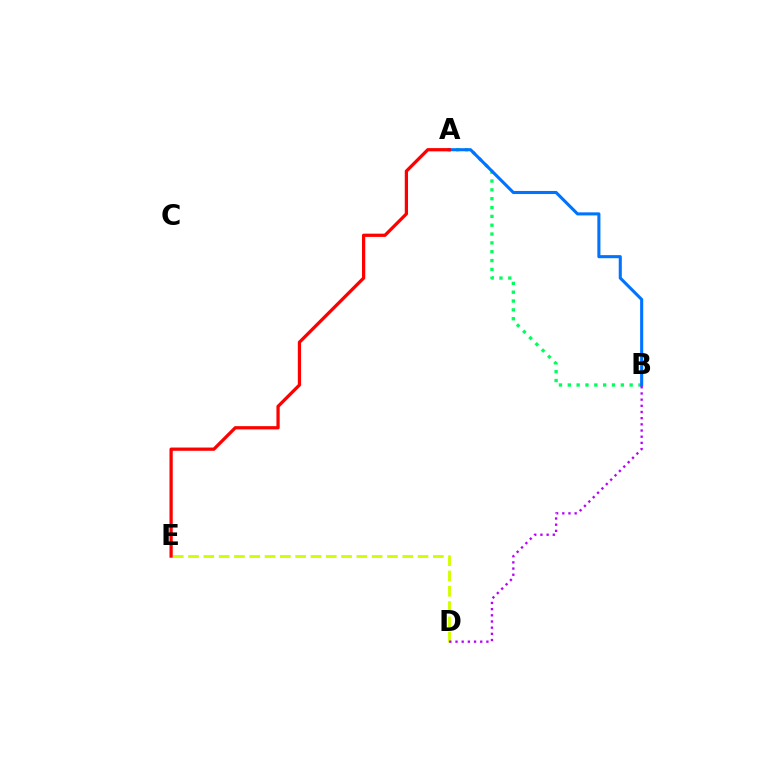{('A', 'B'): [{'color': '#00ff5c', 'line_style': 'dotted', 'thickness': 2.4}, {'color': '#0074ff', 'line_style': 'solid', 'thickness': 2.22}], ('D', 'E'): [{'color': '#d1ff00', 'line_style': 'dashed', 'thickness': 2.08}], ('A', 'E'): [{'color': '#ff0000', 'line_style': 'solid', 'thickness': 2.34}], ('B', 'D'): [{'color': '#b900ff', 'line_style': 'dotted', 'thickness': 1.68}]}